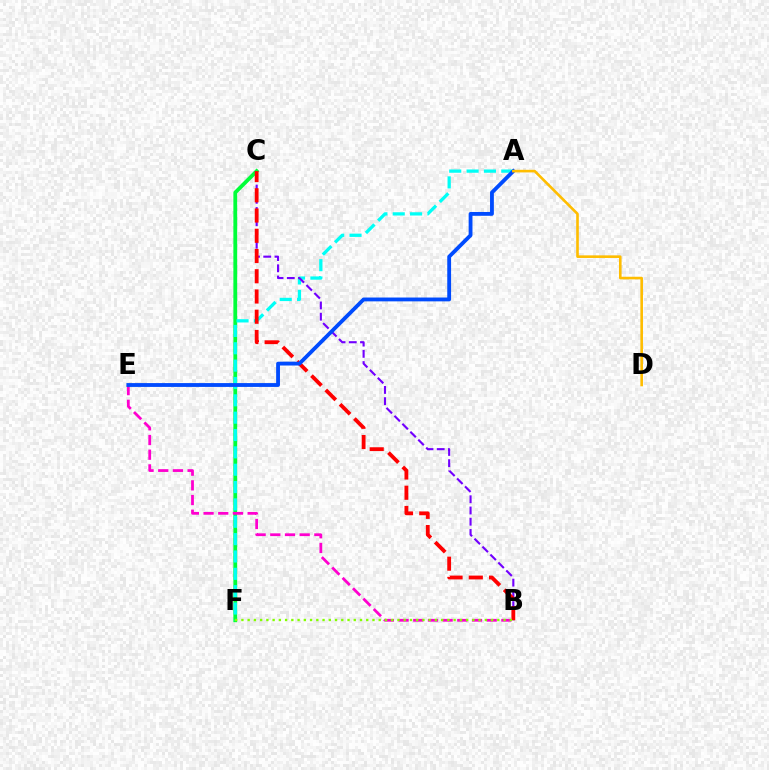{('C', 'F'): [{'color': '#00ff39', 'line_style': 'solid', 'thickness': 2.74}], ('A', 'F'): [{'color': '#00fff6', 'line_style': 'dashed', 'thickness': 2.36}], ('B', 'C'): [{'color': '#7200ff', 'line_style': 'dashed', 'thickness': 1.53}, {'color': '#ff0000', 'line_style': 'dashed', 'thickness': 2.75}], ('B', 'E'): [{'color': '#ff00cf', 'line_style': 'dashed', 'thickness': 2.0}], ('B', 'F'): [{'color': '#84ff00', 'line_style': 'dotted', 'thickness': 1.7}], ('A', 'E'): [{'color': '#004bff', 'line_style': 'solid', 'thickness': 2.76}], ('A', 'D'): [{'color': '#ffbd00', 'line_style': 'solid', 'thickness': 1.88}]}